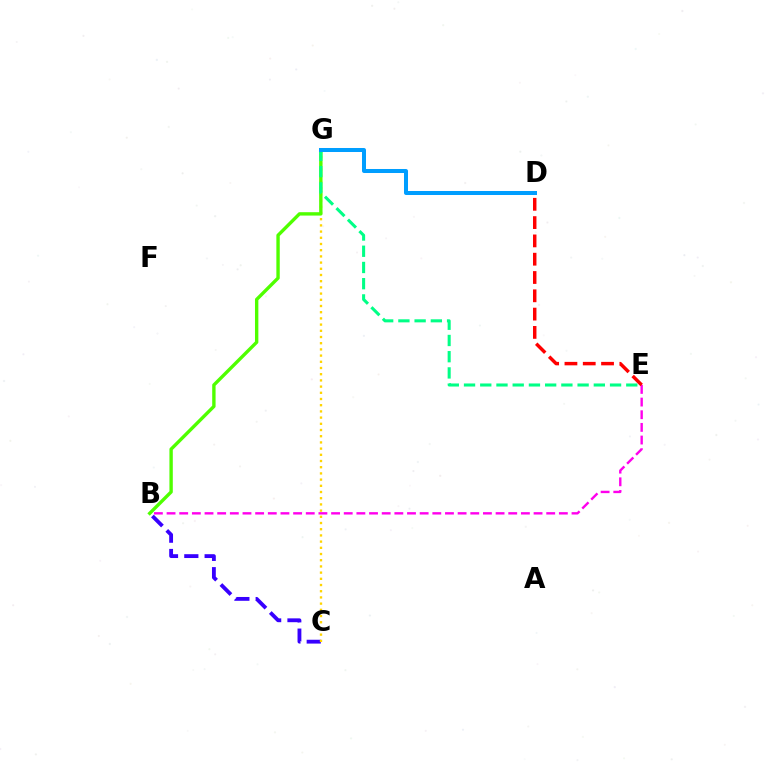{('B', 'C'): [{'color': '#3700ff', 'line_style': 'dashed', 'thickness': 2.76}], ('B', 'E'): [{'color': '#ff00ed', 'line_style': 'dashed', 'thickness': 1.72}], ('C', 'G'): [{'color': '#ffd500', 'line_style': 'dotted', 'thickness': 1.68}], ('B', 'G'): [{'color': '#4fff00', 'line_style': 'solid', 'thickness': 2.43}], ('D', 'E'): [{'color': '#ff0000', 'line_style': 'dashed', 'thickness': 2.49}], ('E', 'G'): [{'color': '#00ff86', 'line_style': 'dashed', 'thickness': 2.2}], ('D', 'G'): [{'color': '#009eff', 'line_style': 'solid', 'thickness': 2.88}]}